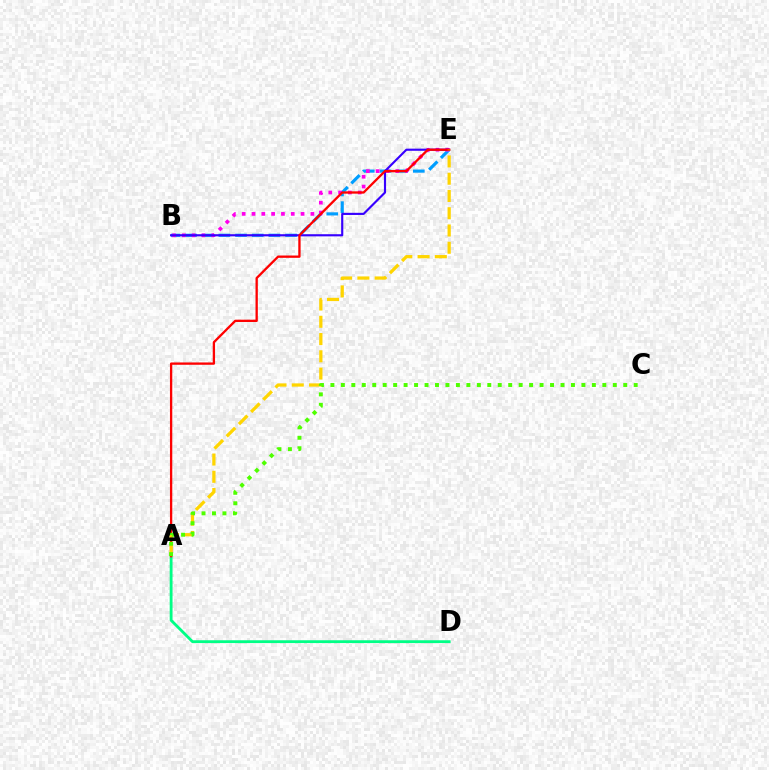{('B', 'E'): [{'color': '#009eff', 'line_style': 'dashed', 'thickness': 2.27}, {'color': '#ff00ed', 'line_style': 'dotted', 'thickness': 2.67}, {'color': '#3700ff', 'line_style': 'solid', 'thickness': 1.54}], ('A', 'D'): [{'color': '#00ff86', 'line_style': 'solid', 'thickness': 2.04}], ('A', 'E'): [{'color': '#ff0000', 'line_style': 'solid', 'thickness': 1.67}, {'color': '#ffd500', 'line_style': 'dashed', 'thickness': 2.34}], ('A', 'C'): [{'color': '#4fff00', 'line_style': 'dotted', 'thickness': 2.84}]}